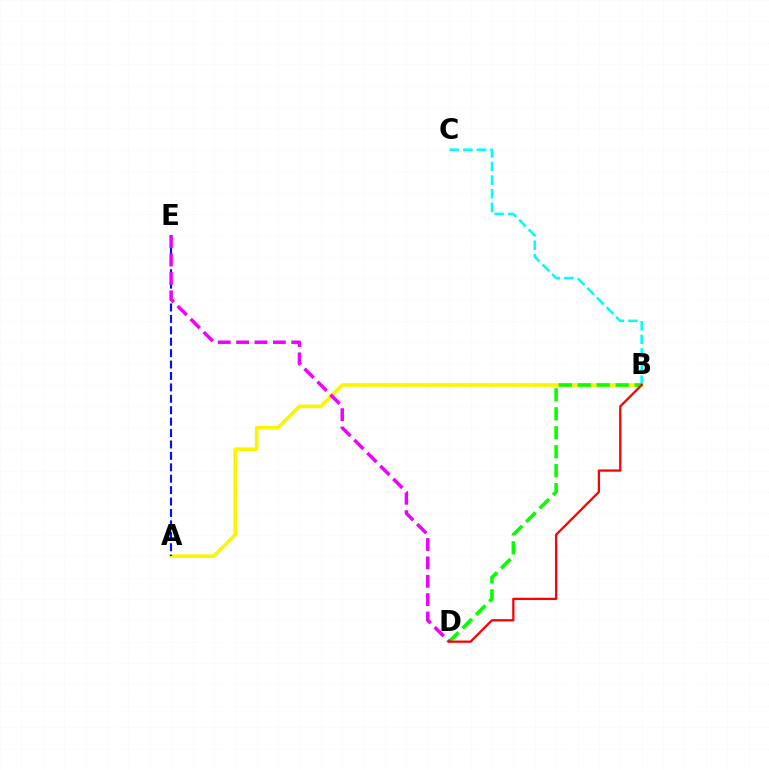{('A', 'B'): [{'color': '#fcf500', 'line_style': 'solid', 'thickness': 2.6}], ('A', 'E'): [{'color': '#0010ff', 'line_style': 'dashed', 'thickness': 1.55}], ('B', 'C'): [{'color': '#00fff6', 'line_style': 'dashed', 'thickness': 1.85}], ('B', 'D'): [{'color': '#08ff00', 'line_style': 'dashed', 'thickness': 2.58}, {'color': '#ff0000', 'line_style': 'solid', 'thickness': 1.64}], ('D', 'E'): [{'color': '#ee00ff', 'line_style': 'dashed', 'thickness': 2.5}]}